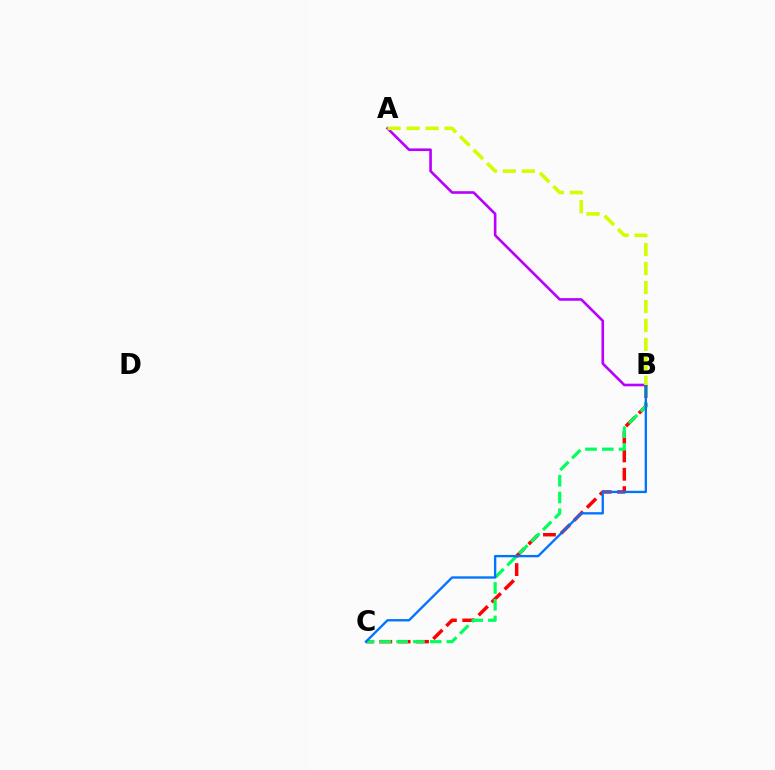{('B', 'C'): [{'color': '#ff0000', 'line_style': 'dashed', 'thickness': 2.49}, {'color': '#00ff5c', 'line_style': 'dashed', 'thickness': 2.28}, {'color': '#0074ff', 'line_style': 'solid', 'thickness': 1.68}], ('A', 'B'): [{'color': '#b900ff', 'line_style': 'solid', 'thickness': 1.89}, {'color': '#d1ff00', 'line_style': 'dashed', 'thickness': 2.58}]}